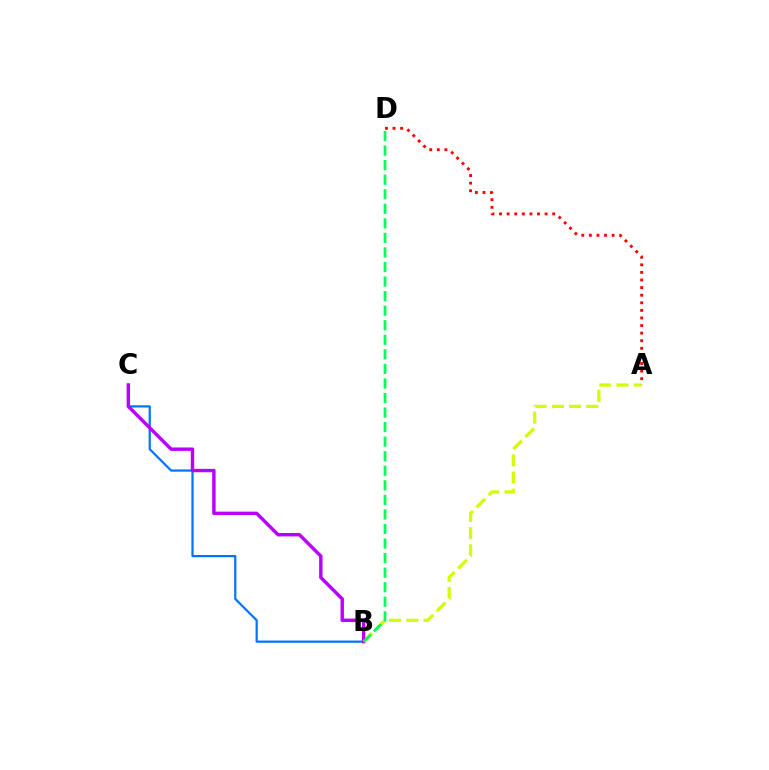{('A', 'B'): [{'color': '#d1ff00', 'line_style': 'dashed', 'thickness': 2.33}], ('B', 'C'): [{'color': '#0074ff', 'line_style': 'solid', 'thickness': 1.6}, {'color': '#b900ff', 'line_style': 'solid', 'thickness': 2.46}], ('B', 'D'): [{'color': '#00ff5c', 'line_style': 'dashed', 'thickness': 1.98}], ('A', 'D'): [{'color': '#ff0000', 'line_style': 'dotted', 'thickness': 2.06}]}